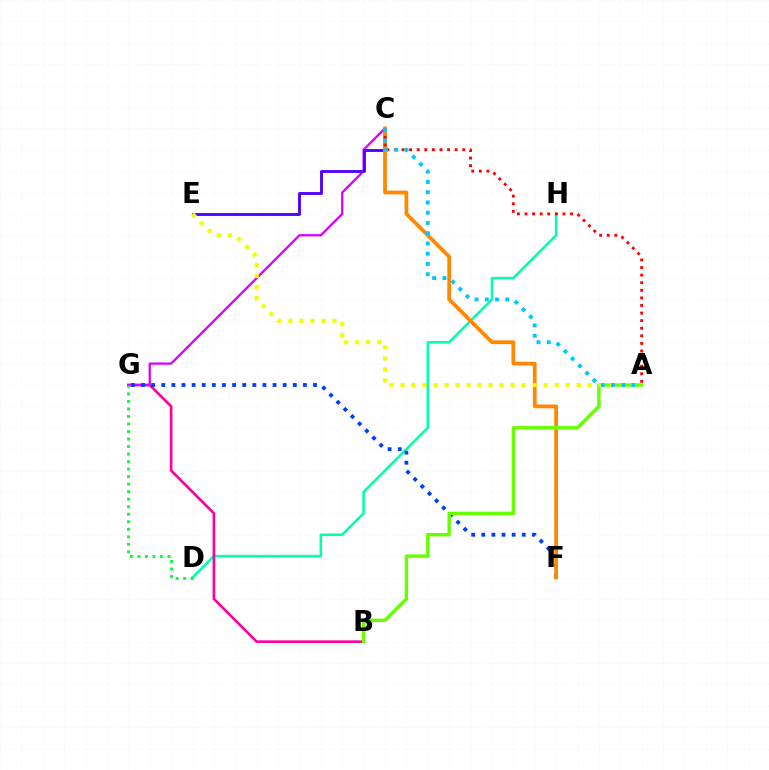{('D', 'H'): [{'color': '#00ffaf', 'line_style': 'solid', 'thickness': 1.83}], ('B', 'G'): [{'color': '#ff00a0', 'line_style': 'solid', 'thickness': 1.9}], ('C', 'G'): [{'color': '#d600ff', 'line_style': 'solid', 'thickness': 1.63}], ('C', 'E'): [{'color': '#4f00ff', 'line_style': 'solid', 'thickness': 2.06}], ('F', 'G'): [{'color': '#003fff', 'line_style': 'dotted', 'thickness': 2.75}], ('D', 'G'): [{'color': '#00ff27', 'line_style': 'dotted', 'thickness': 2.04}], ('C', 'F'): [{'color': '#ff8800', 'line_style': 'solid', 'thickness': 2.71}], ('A', 'B'): [{'color': '#66ff00', 'line_style': 'solid', 'thickness': 2.45}], ('A', 'C'): [{'color': '#ff0000', 'line_style': 'dotted', 'thickness': 2.06}, {'color': '#00c7ff', 'line_style': 'dotted', 'thickness': 2.78}], ('A', 'E'): [{'color': '#eeff00', 'line_style': 'dotted', 'thickness': 2.99}]}